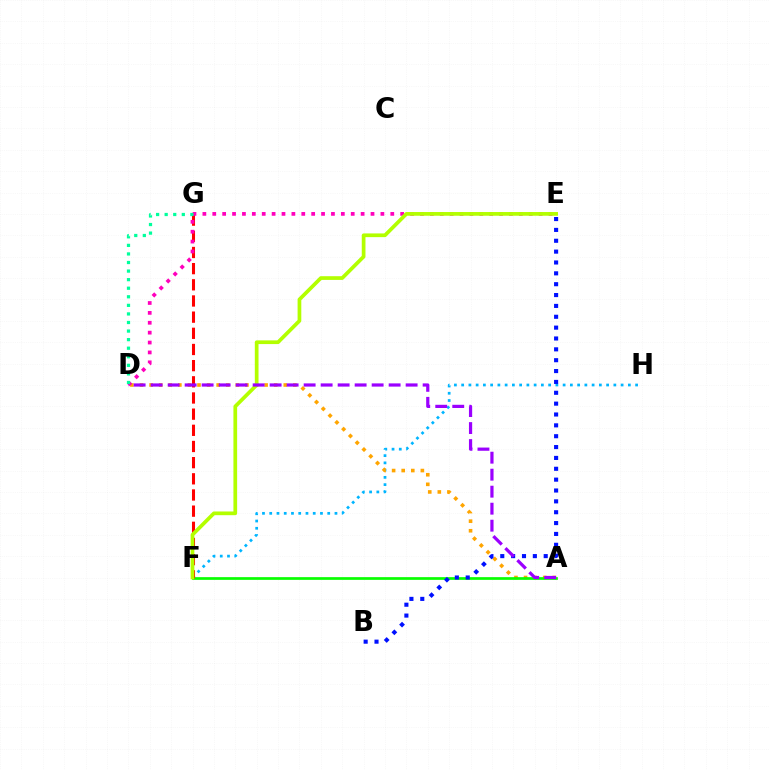{('F', 'H'): [{'color': '#00b5ff', 'line_style': 'dotted', 'thickness': 1.97}], ('A', 'D'): [{'color': '#ffa500', 'line_style': 'dotted', 'thickness': 2.6}, {'color': '#9b00ff', 'line_style': 'dashed', 'thickness': 2.31}], ('A', 'F'): [{'color': '#08ff00', 'line_style': 'solid', 'thickness': 1.95}], ('F', 'G'): [{'color': '#ff0000', 'line_style': 'dashed', 'thickness': 2.2}], ('D', 'E'): [{'color': '#ff00bd', 'line_style': 'dotted', 'thickness': 2.69}], ('B', 'E'): [{'color': '#0010ff', 'line_style': 'dotted', 'thickness': 2.95}], ('E', 'F'): [{'color': '#b3ff00', 'line_style': 'solid', 'thickness': 2.67}], ('D', 'G'): [{'color': '#00ff9d', 'line_style': 'dotted', 'thickness': 2.33}]}